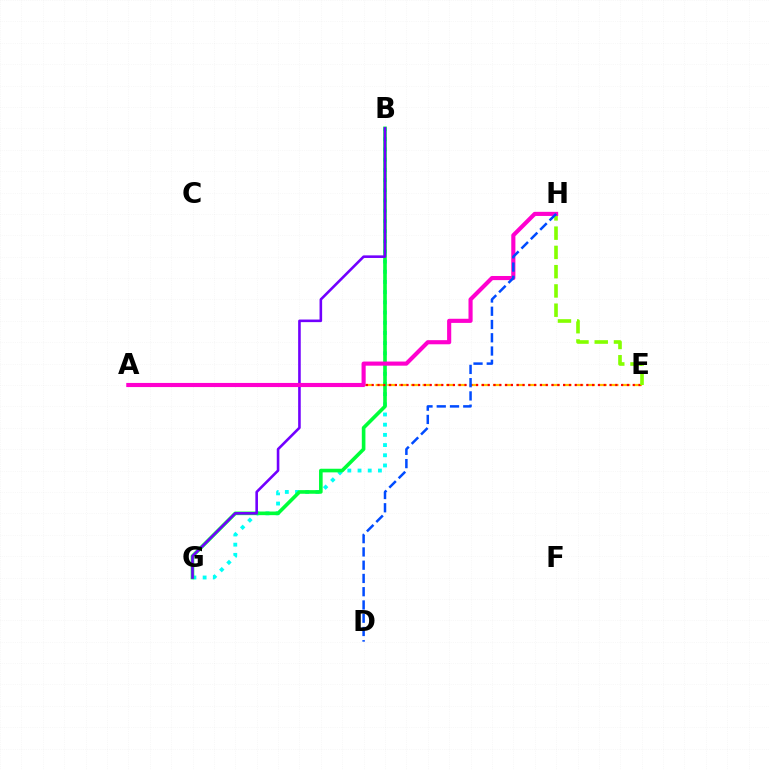{('B', 'G'): [{'color': '#00fff6', 'line_style': 'dotted', 'thickness': 2.77}, {'color': '#00ff39', 'line_style': 'solid', 'thickness': 2.61}, {'color': '#7200ff', 'line_style': 'solid', 'thickness': 1.87}], ('A', 'E'): [{'color': '#ffbd00', 'line_style': 'dashed', 'thickness': 1.59}, {'color': '#ff0000', 'line_style': 'dotted', 'thickness': 1.58}], ('E', 'H'): [{'color': '#84ff00', 'line_style': 'dashed', 'thickness': 2.62}], ('A', 'H'): [{'color': '#ff00cf', 'line_style': 'solid', 'thickness': 2.97}], ('D', 'H'): [{'color': '#004bff', 'line_style': 'dashed', 'thickness': 1.8}]}